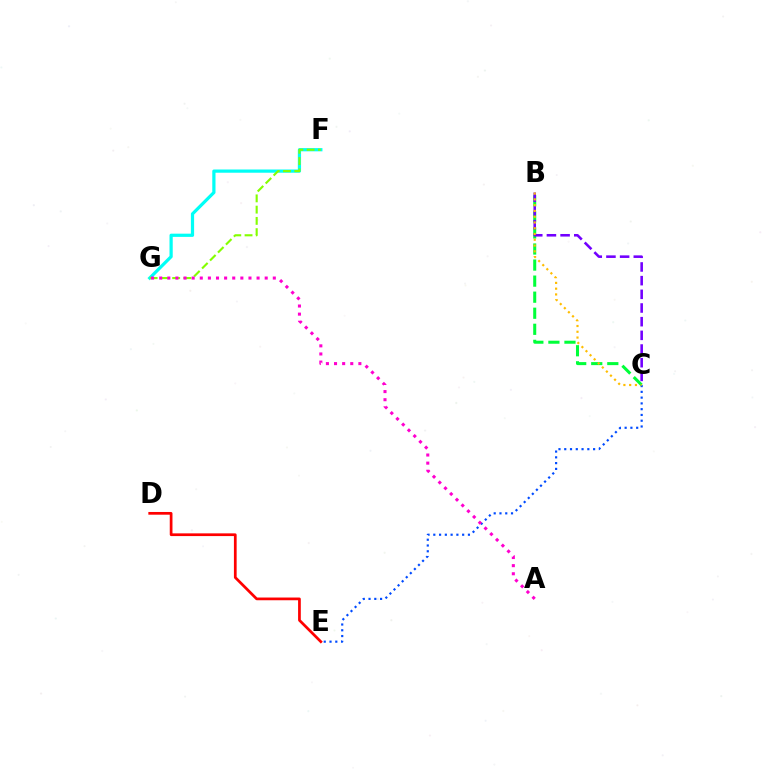{('B', 'C'): [{'color': '#00ff39', 'line_style': 'dashed', 'thickness': 2.18}, {'color': '#7200ff', 'line_style': 'dashed', 'thickness': 1.86}, {'color': '#ffbd00', 'line_style': 'dotted', 'thickness': 1.57}], ('F', 'G'): [{'color': '#00fff6', 'line_style': 'solid', 'thickness': 2.32}, {'color': '#84ff00', 'line_style': 'dashed', 'thickness': 1.53}], ('C', 'E'): [{'color': '#004bff', 'line_style': 'dotted', 'thickness': 1.57}], ('D', 'E'): [{'color': '#ff0000', 'line_style': 'solid', 'thickness': 1.96}], ('A', 'G'): [{'color': '#ff00cf', 'line_style': 'dotted', 'thickness': 2.2}]}